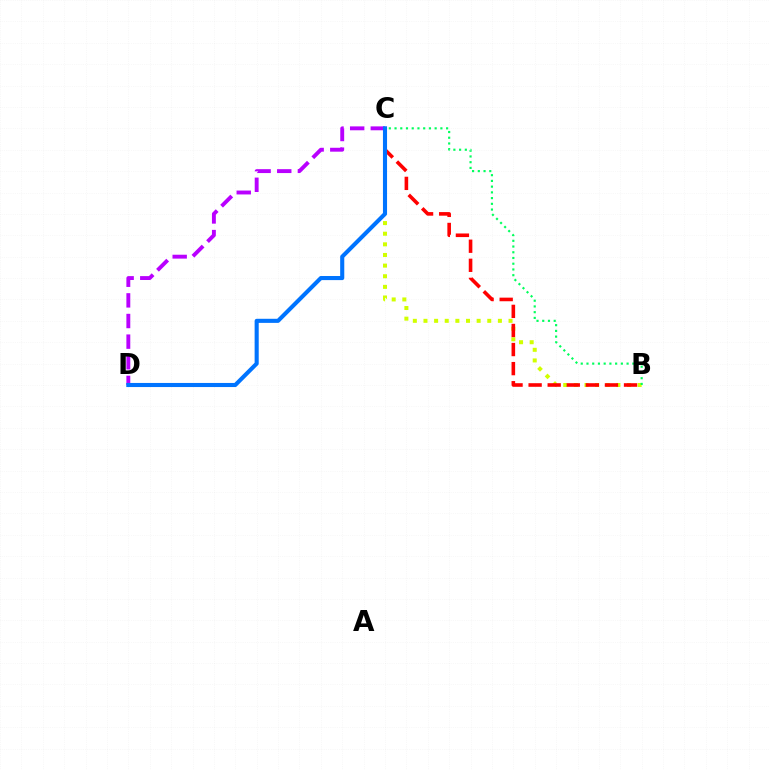{('B', 'C'): [{'color': '#d1ff00', 'line_style': 'dotted', 'thickness': 2.89}, {'color': '#ff0000', 'line_style': 'dashed', 'thickness': 2.59}, {'color': '#00ff5c', 'line_style': 'dotted', 'thickness': 1.56}], ('C', 'D'): [{'color': '#b900ff', 'line_style': 'dashed', 'thickness': 2.8}, {'color': '#0074ff', 'line_style': 'solid', 'thickness': 2.95}]}